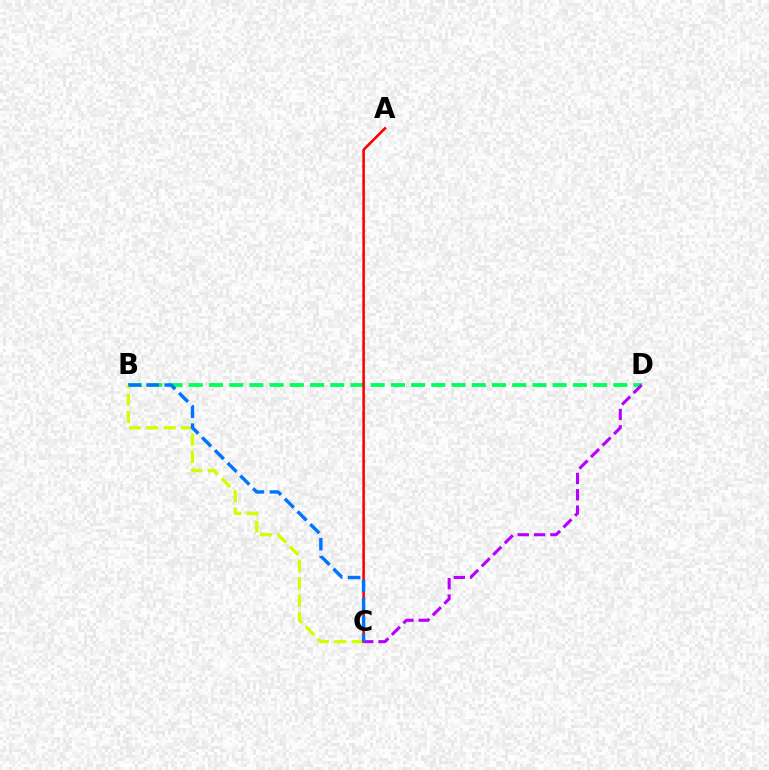{('B', 'D'): [{'color': '#00ff5c', 'line_style': 'dashed', 'thickness': 2.75}], ('B', 'C'): [{'color': '#d1ff00', 'line_style': 'dashed', 'thickness': 2.36}, {'color': '#0074ff', 'line_style': 'dashed', 'thickness': 2.45}], ('A', 'C'): [{'color': '#ff0000', 'line_style': 'solid', 'thickness': 1.86}], ('C', 'D'): [{'color': '#b900ff', 'line_style': 'dashed', 'thickness': 2.22}]}